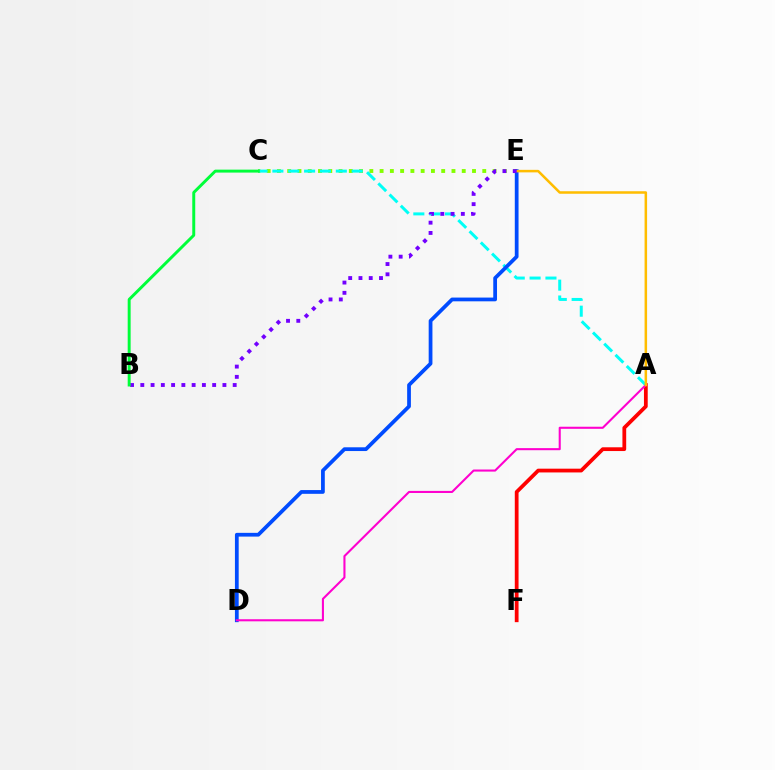{('A', 'F'): [{'color': '#ff0000', 'line_style': 'solid', 'thickness': 2.71}], ('C', 'E'): [{'color': '#84ff00', 'line_style': 'dotted', 'thickness': 2.79}], ('A', 'C'): [{'color': '#00fff6', 'line_style': 'dashed', 'thickness': 2.15}], ('D', 'E'): [{'color': '#004bff', 'line_style': 'solid', 'thickness': 2.7}], ('A', 'D'): [{'color': '#ff00cf', 'line_style': 'solid', 'thickness': 1.5}], ('A', 'E'): [{'color': '#ffbd00', 'line_style': 'solid', 'thickness': 1.82}], ('B', 'E'): [{'color': '#7200ff', 'line_style': 'dotted', 'thickness': 2.79}], ('B', 'C'): [{'color': '#00ff39', 'line_style': 'solid', 'thickness': 2.12}]}